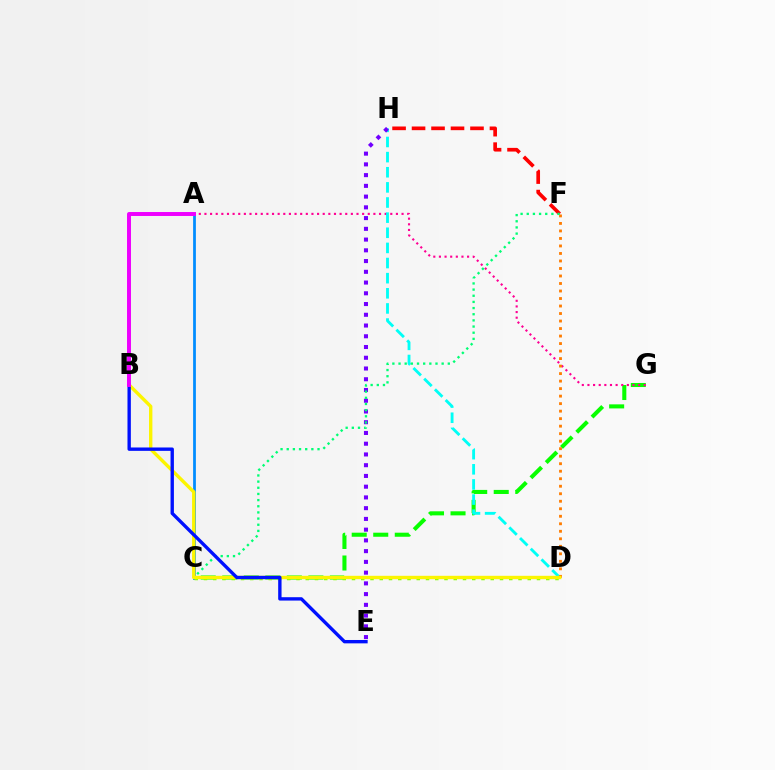{('F', 'H'): [{'color': '#ff0000', 'line_style': 'dashed', 'thickness': 2.65}], ('C', 'G'): [{'color': '#08ff00', 'line_style': 'dashed', 'thickness': 2.92}], ('A', 'C'): [{'color': '#008cff', 'line_style': 'solid', 'thickness': 1.99}], ('A', 'G'): [{'color': '#ff0094', 'line_style': 'dotted', 'thickness': 1.53}], ('D', 'H'): [{'color': '#00fff6', 'line_style': 'dashed', 'thickness': 2.06}], ('D', 'F'): [{'color': '#ff7c00', 'line_style': 'dotted', 'thickness': 2.04}], ('E', 'H'): [{'color': '#7200ff', 'line_style': 'dotted', 'thickness': 2.92}], ('C', 'F'): [{'color': '#00ff74', 'line_style': 'dotted', 'thickness': 1.67}], ('C', 'D'): [{'color': '#84ff00', 'line_style': 'dotted', 'thickness': 2.51}], ('B', 'D'): [{'color': '#fcf500', 'line_style': 'solid', 'thickness': 2.44}], ('B', 'E'): [{'color': '#0010ff', 'line_style': 'solid', 'thickness': 2.42}], ('A', 'B'): [{'color': '#ee00ff', 'line_style': 'solid', 'thickness': 2.85}]}